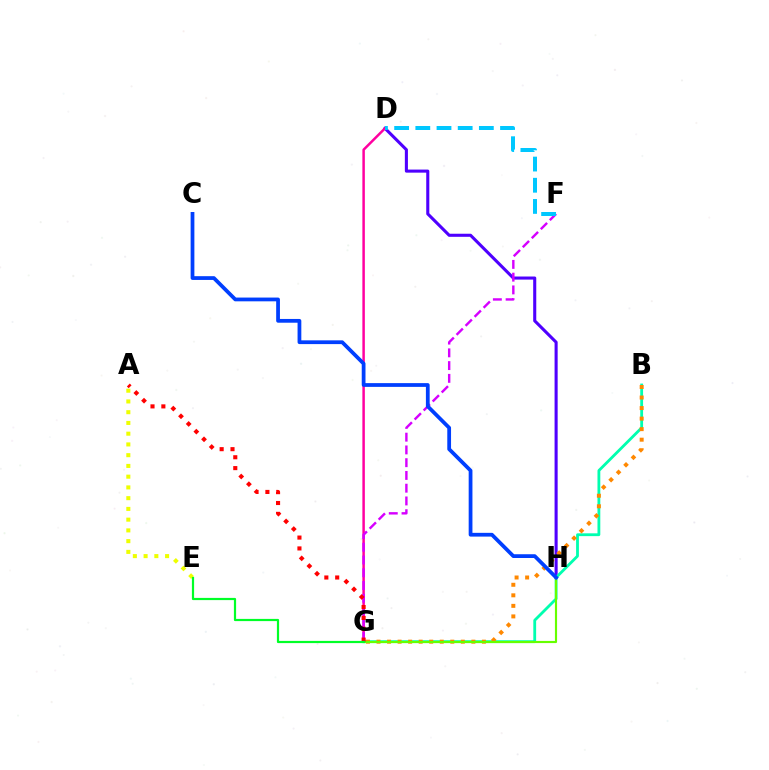{('D', 'H'): [{'color': '#4f00ff', 'line_style': 'solid', 'thickness': 2.22}], ('B', 'G'): [{'color': '#00ffaf', 'line_style': 'solid', 'thickness': 2.03}, {'color': '#ff8800', 'line_style': 'dotted', 'thickness': 2.86}], ('D', 'G'): [{'color': '#ff00a0', 'line_style': 'solid', 'thickness': 1.79}], ('F', 'G'): [{'color': '#d600ff', 'line_style': 'dashed', 'thickness': 1.73}], ('D', 'F'): [{'color': '#00c7ff', 'line_style': 'dashed', 'thickness': 2.88}], ('G', 'H'): [{'color': '#66ff00', 'line_style': 'solid', 'thickness': 1.55}], ('A', 'G'): [{'color': '#ff0000', 'line_style': 'dotted', 'thickness': 2.95}], ('A', 'E'): [{'color': '#eeff00', 'line_style': 'dotted', 'thickness': 2.92}], ('C', 'H'): [{'color': '#003fff', 'line_style': 'solid', 'thickness': 2.71}], ('E', 'G'): [{'color': '#00ff27', 'line_style': 'solid', 'thickness': 1.59}]}